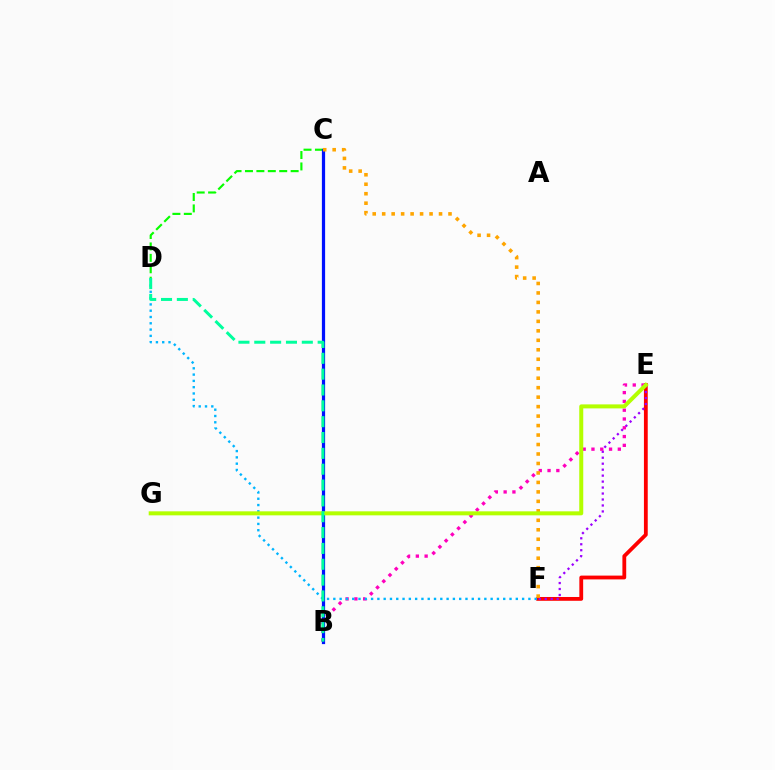{('E', 'F'): [{'color': '#ff0000', 'line_style': 'solid', 'thickness': 2.74}, {'color': '#9b00ff', 'line_style': 'dotted', 'thickness': 1.62}], ('C', 'D'): [{'color': '#08ff00', 'line_style': 'dashed', 'thickness': 1.55}], ('B', 'E'): [{'color': '#ff00bd', 'line_style': 'dotted', 'thickness': 2.39}], ('D', 'F'): [{'color': '#00b5ff', 'line_style': 'dotted', 'thickness': 1.71}], ('B', 'C'): [{'color': '#0010ff', 'line_style': 'solid', 'thickness': 2.32}], ('C', 'F'): [{'color': '#ffa500', 'line_style': 'dotted', 'thickness': 2.57}], ('E', 'G'): [{'color': '#b3ff00', 'line_style': 'solid', 'thickness': 2.88}], ('B', 'D'): [{'color': '#00ff9d', 'line_style': 'dashed', 'thickness': 2.15}]}